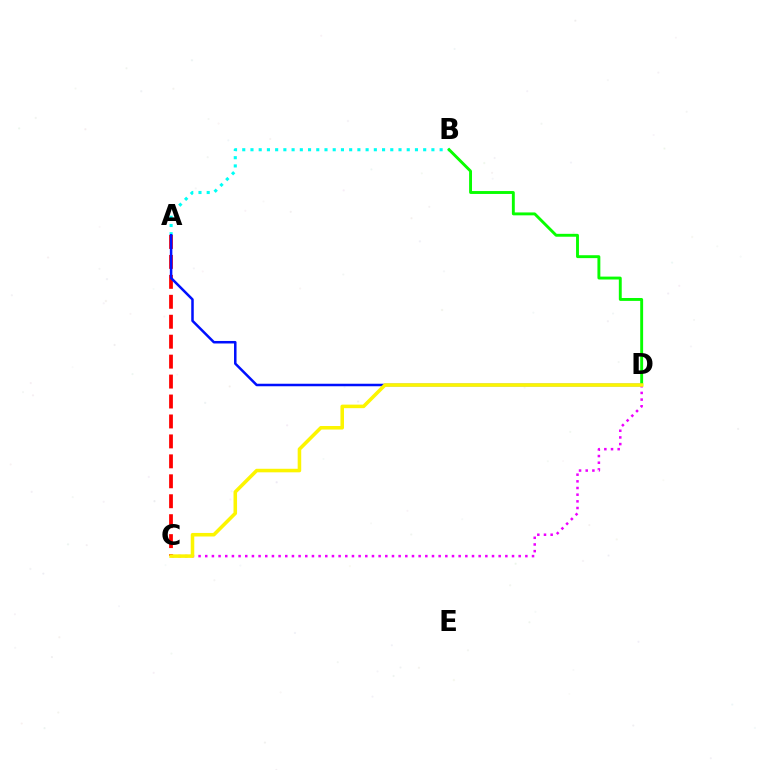{('A', 'B'): [{'color': '#00fff6', 'line_style': 'dotted', 'thickness': 2.23}], ('A', 'C'): [{'color': '#ff0000', 'line_style': 'dashed', 'thickness': 2.71}], ('B', 'D'): [{'color': '#08ff00', 'line_style': 'solid', 'thickness': 2.09}], ('A', 'D'): [{'color': '#0010ff', 'line_style': 'solid', 'thickness': 1.81}], ('C', 'D'): [{'color': '#ee00ff', 'line_style': 'dotted', 'thickness': 1.81}, {'color': '#fcf500', 'line_style': 'solid', 'thickness': 2.55}]}